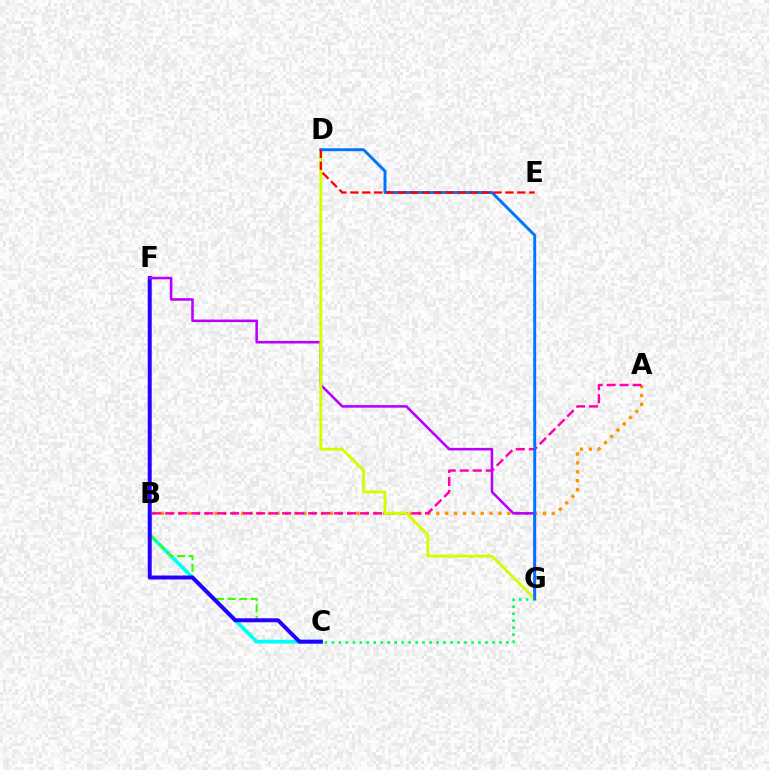{('B', 'C'): [{'color': '#00fff6', 'line_style': 'solid', 'thickness': 2.71}], ('C', 'F'): [{'color': '#3dff00', 'line_style': 'dashed', 'thickness': 1.57}, {'color': '#2500ff', 'line_style': 'solid', 'thickness': 2.86}], ('A', 'B'): [{'color': '#ff9400', 'line_style': 'dotted', 'thickness': 2.41}, {'color': '#ff00ac', 'line_style': 'dashed', 'thickness': 1.76}], ('F', 'G'): [{'color': '#b900ff', 'line_style': 'solid', 'thickness': 1.84}], ('C', 'G'): [{'color': '#00ff5c', 'line_style': 'dotted', 'thickness': 1.9}], ('D', 'G'): [{'color': '#d1ff00', 'line_style': 'solid', 'thickness': 2.09}, {'color': '#0074ff', 'line_style': 'solid', 'thickness': 2.1}], ('D', 'E'): [{'color': '#ff0000', 'line_style': 'dashed', 'thickness': 1.62}]}